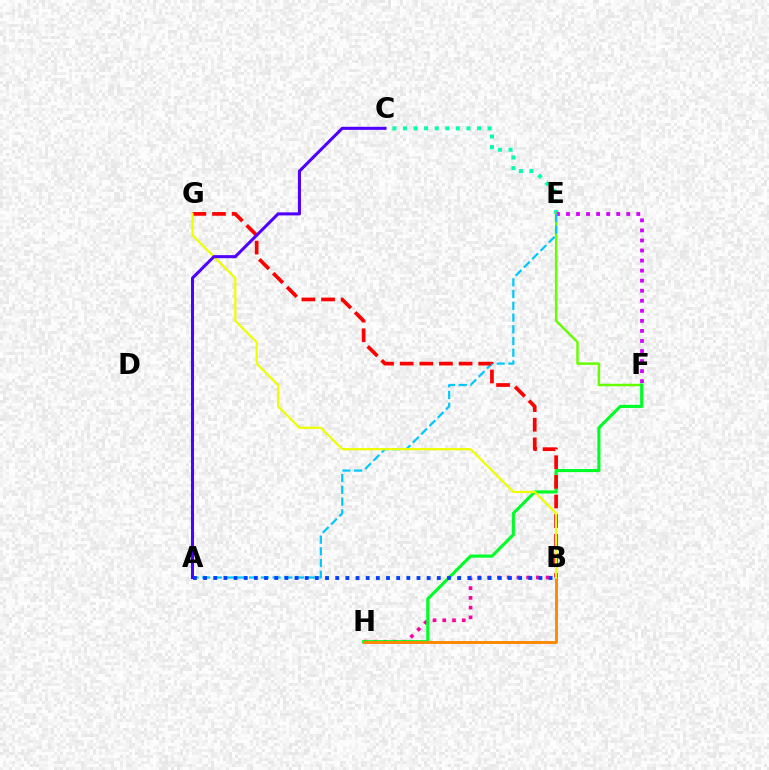{('C', 'E'): [{'color': '#00ffaf', 'line_style': 'dotted', 'thickness': 2.88}], ('E', 'F'): [{'color': '#d600ff', 'line_style': 'dotted', 'thickness': 2.73}, {'color': '#66ff00', 'line_style': 'solid', 'thickness': 1.78}], ('B', 'H'): [{'color': '#ff00a0', 'line_style': 'dotted', 'thickness': 2.65}, {'color': '#ff8800', 'line_style': 'solid', 'thickness': 2.08}], ('F', 'H'): [{'color': '#00ff27', 'line_style': 'solid', 'thickness': 2.24}], ('A', 'E'): [{'color': '#00c7ff', 'line_style': 'dashed', 'thickness': 1.59}], ('B', 'G'): [{'color': '#ff0000', 'line_style': 'dashed', 'thickness': 2.67}, {'color': '#eeff00', 'line_style': 'solid', 'thickness': 1.6}], ('A', 'B'): [{'color': '#003fff', 'line_style': 'dotted', 'thickness': 2.76}], ('A', 'C'): [{'color': '#4f00ff', 'line_style': 'solid', 'thickness': 2.19}]}